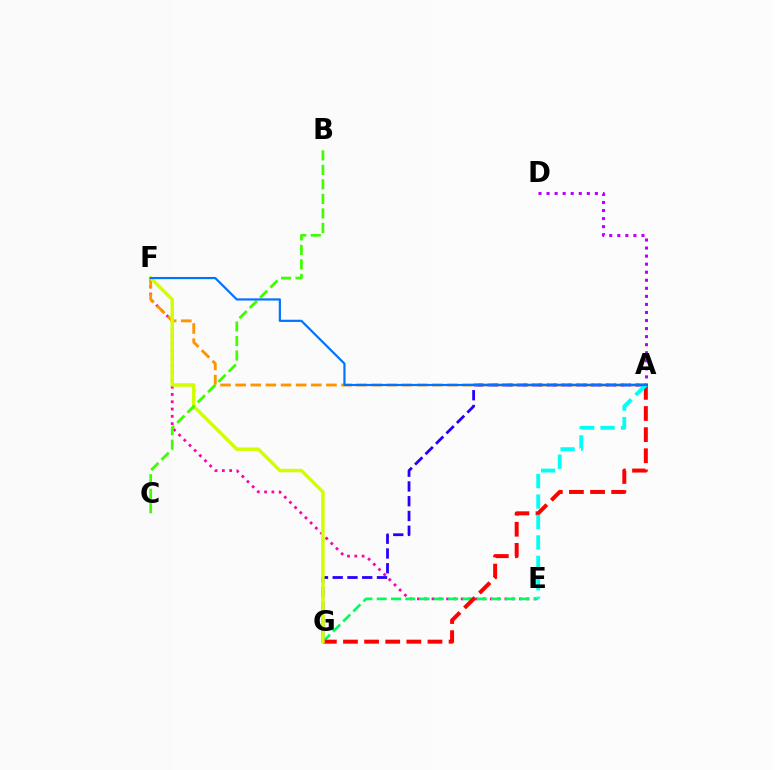{('E', 'F'): [{'color': '#ff00ac', 'line_style': 'dotted', 'thickness': 1.98}], ('A', 'F'): [{'color': '#ff9400', 'line_style': 'dashed', 'thickness': 2.06}, {'color': '#0074ff', 'line_style': 'solid', 'thickness': 1.58}], ('E', 'G'): [{'color': '#00ff5c', 'line_style': 'dashed', 'thickness': 1.94}], ('A', 'D'): [{'color': '#b900ff', 'line_style': 'dotted', 'thickness': 2.19}], ('A', 'G'): [{'color': '#2500ff', 'line_style': 'dashed', 'thickness': 2.01}, {'color': '#ff0000', 'line_style': 'dashed', 'thickness': 2.87}], ('F', 'G'): [{'color': '#d1ff00', 'line_style': 'solid', 'thickness': 2.5}], ('A', 'E'): [{'color': '#00fff6', 'line_style': 'dashed', 'thickness': 2.78}], ('B', 'C'): [{'color': '#3dff00', 'line_style': 'dashed', 'thickness': 1.97}]}